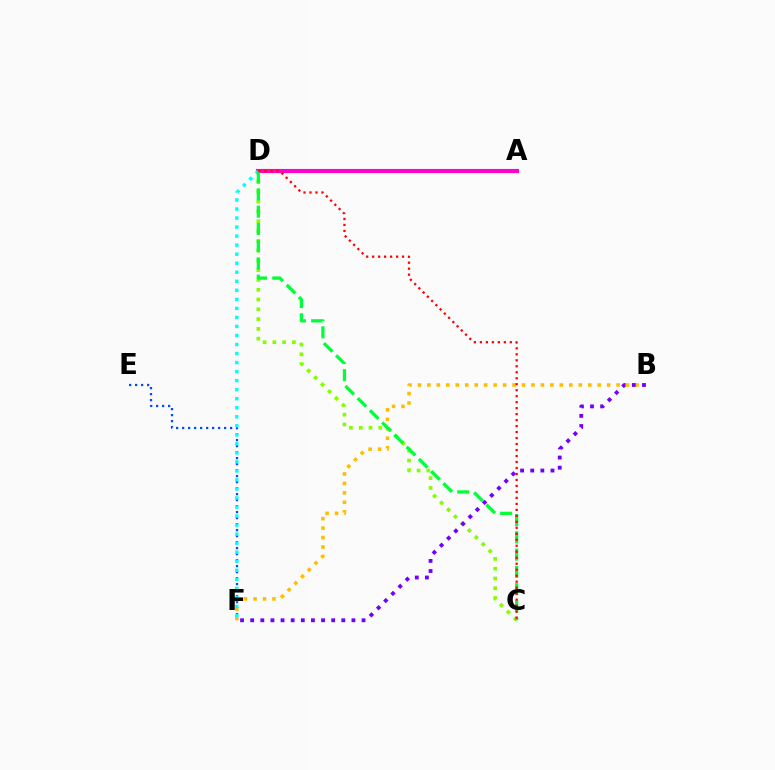{('E', 'F'): [{'color': '#004bff', 'line_style': 'dotted', 'thickness': 1.63}], ('B', 'F'): [{'color': '#ffbd00', 'line_style': 'dotted', 'thickness': 2.57}, {'color': '#7200ff', 'line_style': 'dotted', 'thickness': 2.75}], ('A', 'D'): [{'color': '#ff00cf', 'line_style': 'solid', 'thickness': 2.97}], ('C', 'D'): [{'color': '#84ff00', 'line_style': 'dotted', 'thickness': 2.66}, {'color': '#00ff39', 'line_style': 'dashed', 'thickness': 2.35}, {'color': '#ff0000', 'line_style': 'dotted', 'thickness': 1.63}], ('D', 'F'): [{'color': '#00fff6', 'line_style': 'dotted', 'thickness': 2.45}]}